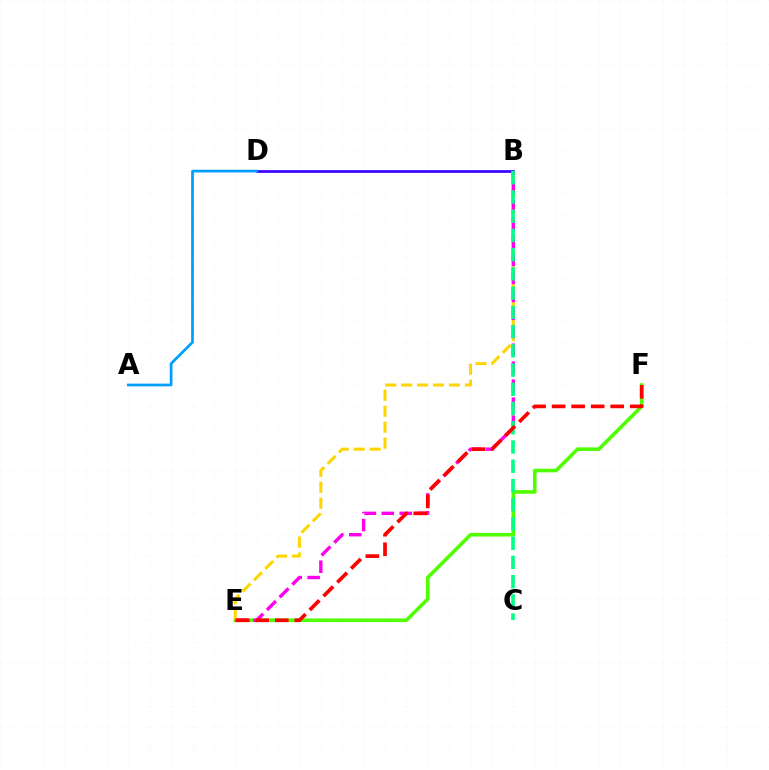{('B', 'D'): [{'color': '#3700ff', 'line_style': 'solid', 'thickness': 1.92}], ('E', 'F'): [{'color': '#4fff00', 'line_style': 'solid', 'thickness': 2.58}, {'color': '#ff0000', 'line_style': 'dashed', 'thickness': 2.65}], ('A', 'D'): [{'color': '#009eff', 'line_style': 'solid', 'thickness': 1.95}], ('B', 'E'): [{'color': '#ffd500', 'line_style': 'dashed', 'thickness': 2.17}, {'color': '#ff00ed', 'line_style': 'dashed', 'thickness': 2.44}], ('B', 'C'): [{'color': '#00ff86', 'line_style': 'dashed', 'thickness': 2.61}]}